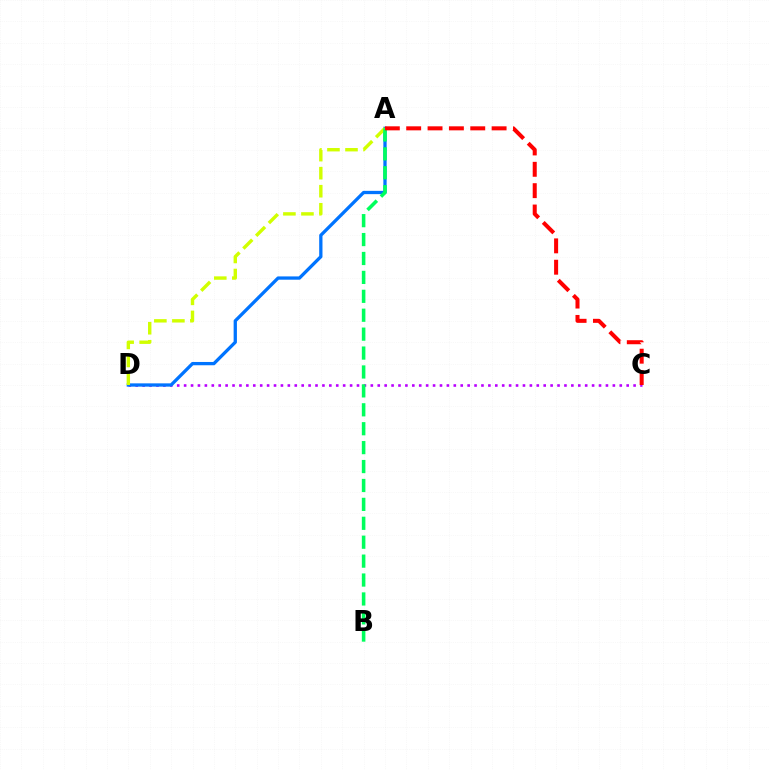{('C', 'D'): [{'color': '#b900ff', 'line_style': 'dotted', 'thickness': 1.88}], ('A', 'D'): [{'color': '#0074ff', 'line_style': 'solid', 'thickness': 2.37}, {'color': '#d1ff00', 'line_style': 'dashed', 'thickness': 2.45}], ('A', 'B'): [{'color': '#00ff5c', 'line_style': 'dashed', 'thickness': 2.57}], ('A', 'C'): [{'color': '#ff0000', 'line_style': 'dashed', 'thickness': 2.9}]}